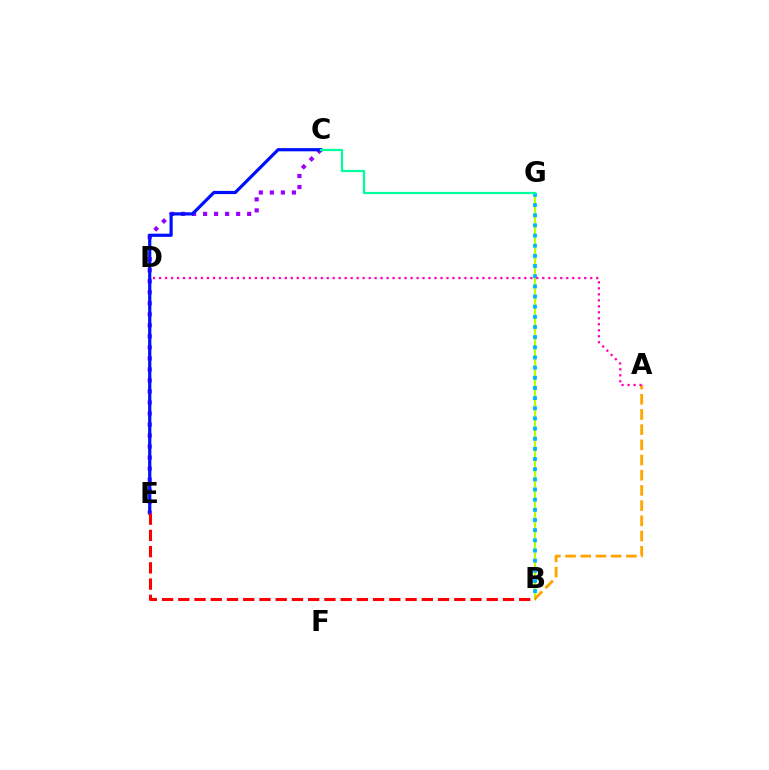{('D', 'E'): [{'color': '#08ff00', 'line_style': 'solid', 'thickness': 1.56}], ('B', 'G'): [{'color': '#b3ff00', 'line_style': 'solid', 'thickness': 1.58}, {'color': '#00b5ff', 'line_style': 'dotted', 'thickness': 2.76}], ('A', 'B'): [{'color': '#ffa500', 'line_style': 'dashed', 'thickness': 2.06}], ('C', 'E'): [{'color': '#9b00ff', 'line_style': 'dotted', 'thickness': 2.99}, {'color': '#0010ff', 'line_style': 'solid', 'thickness': 2.3}], ('B', 'E'): [{'color': '#ff0000', 'line_style': 'dashed', 'thickness': 2.21}], ('C', 'G'): [{'color': '#00ff9d', 'line_style': 'solid', 'thickness': 1.6}], ('A', 'D'): [{'color': '#ff00bd', 'line_style': 'dotted', 'thickness': 1.63}]}